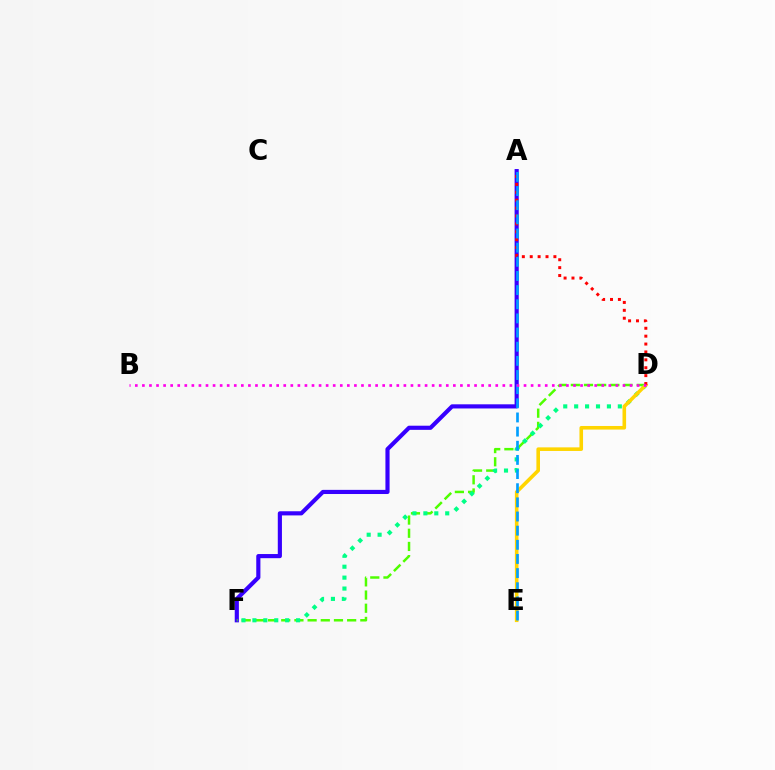{('A', 'F'): [{'color': '#3700ff', 'line_style': 'solid', 'thickness': 2.98}], ('D', 'F'): [{'color': '#4fff00', 'line_style': 'dashed', 'thickness': 1.79}, {'color': '#00ff86', 'line_style': 'dotted', 'thickness': 2.97}], ('D', 'E'): [{'color': '#ffd500', 'line_style': 'solid', 'thickness': 2.59}], ('A', 'D'): [{'color': '#ff0000', 'line_style': 'dotted', 'thickness': 2.14}], ('A', 'E'): [{'color': '#009eff', 'line_style': 'dashed', 'thickness': 1.92}], ('B', 'D'): [{'color': '#ff00ed', 'line_style': 'dotted', 'thickness': 1.92}]}